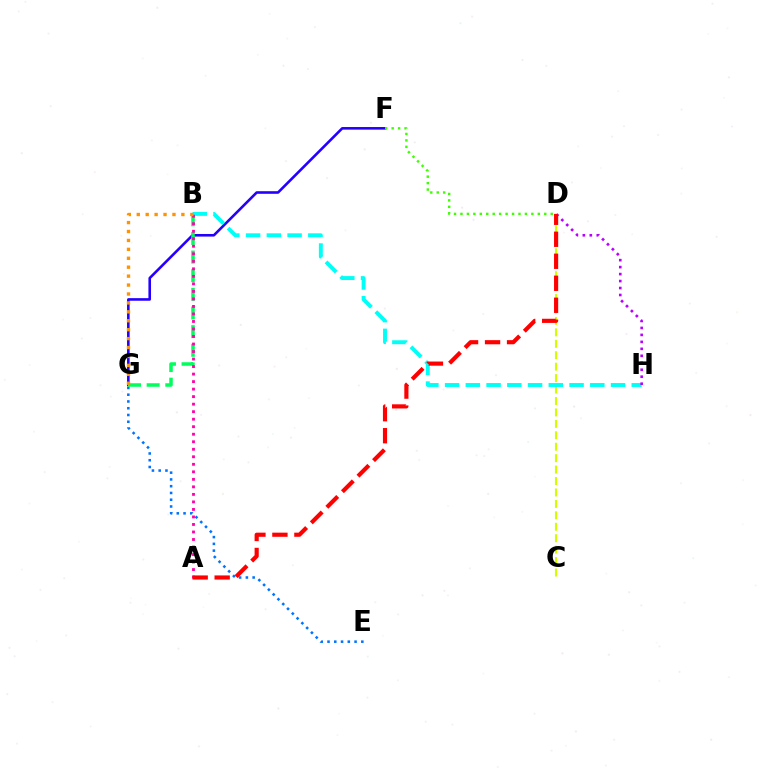{('F', 'G'): [{'color': '#2500ff', 'line_style': 'solid', 'thickness': 1.87}], ('C', 'D'): [{'color': '#d1ff00', 'line_style': 'dashed', 'thickness': 1.55}], ('D', 'F'): [{'color': '#3dff00', 'line_style': 'dotted', 'thickness': 1.75}], ('E', 'G'): [{'color': '#0074ff', 'line_style': 'dotted', 'thickness': 1.84}], ('B', 'G'): [{'color': '#00ff5c', 'line_style': 'dashed', 'thickness': 2.53}, {'color': '#ff9400', 'line_style': 'dotted', 'thickness': 2.42}], ('B', 'H'): [{'color': '#00fff6', 'line_style': 'dashed', 'thickness': 2.82}], ('A', 'B'): [{'color': '#ff00ac', 'line_style': 'dotted', 'thickness': 2.04}], ('D', 'H'): [{'color': '#b900ff', 'line_style': 'dotted', 'thickness': 1.89}], ('A', 'D'): [{'color': '#ff0000', 'line_style': 'dashed', 'thickness': 2.99}]}